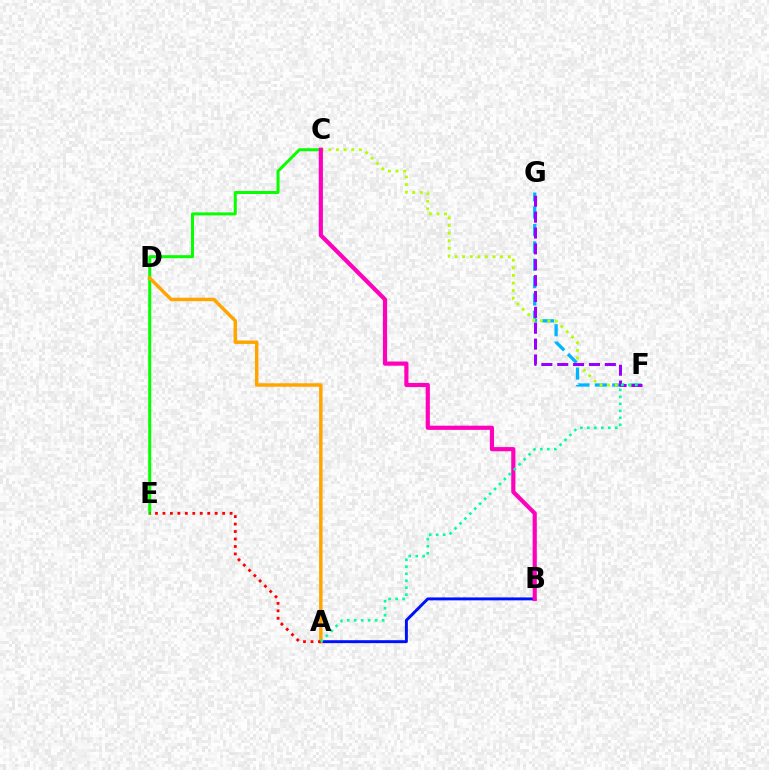{('F', 'G'): [{'color': '#00b5ff', 'line_style': 'dashed', 'thickness': 2.36}, {'color': '#9b00ff', 'line_style': 'dashed', 'thickness': 2.16}], ('A', 'B'): [{'color': '#0010ff', 'line_style': 'solid', 'thickness': 2.11}], ('C', 'E'): [{'color': '#08ff00', 'line_style': 'solid', 'thickness': 2.16}], ('C', 'F'): [{'color': '#b3ff00', 'line_style': 'dotted', 'thickness': 2.07}], ('A', 'D'): [{'color': '#ffa500', 'line_style': 'solid', 'thickness': 2.48}], ('A', 'E'): [{'color': '#ff0000', 'line_style': 'dotted', 'thickness': 2.03}], ('B', 'C'): [{'color': '#ff00bd', 'line_style': 'solid', 'thickness': 3.0}], ('A', 'F'): [{'color': '#00ff9d', 'line_style': 'dotted', 'thickness': 1.9}]}